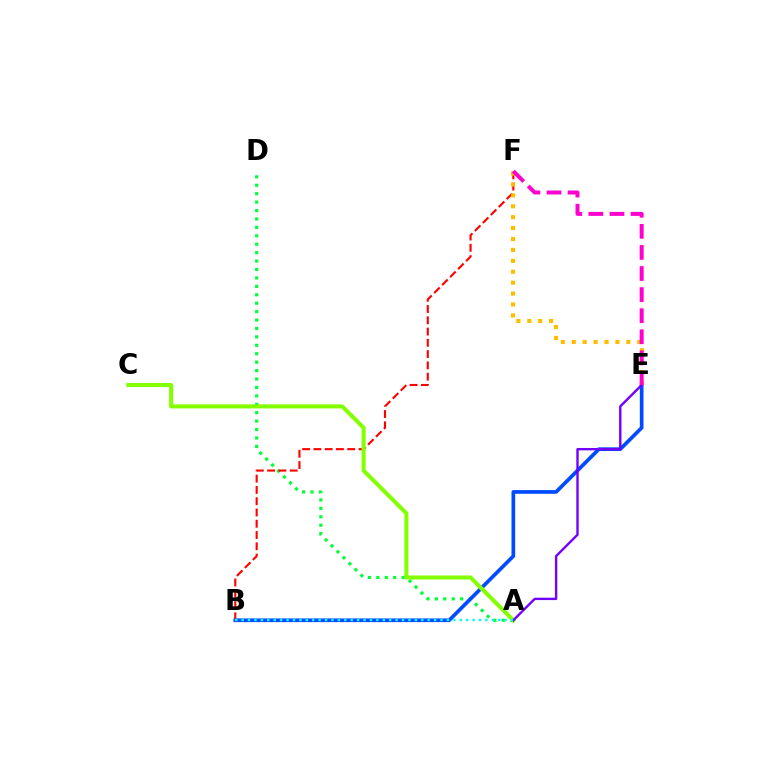{('A', 'D'): [{'color': '#00ff39', 'line_style': 'dotted', 'thickness': 2.29}], ('B', 'F'): [{'color': '#ff0000', 'line_style': 'dashed', 'thickness': 1.53}], ('B', 'E'): [{'color': '#004bff', 'line_style': 'solid', 'thickness': 2.66}], ('A', 'C'): [{'color': '#84ff00', 'line_style': 'solid', 'thickness': 2.92}], ('E', 'F'): [{'color': '#ffbd00', 'line_style': 'dotted', 'thickness': 2.97}, {'color': '#ff00cf', 'line_style': 'dashed', 'thickness': 2.86}], ('A', 'E'): [{'color': '#7200ff', 'line_style': 'solid', 'thickness': 1.71}], ('A', 'B'): [{'color': '#00fff6', 'line_style': 'dotted', 'thickness': 1.74}]}